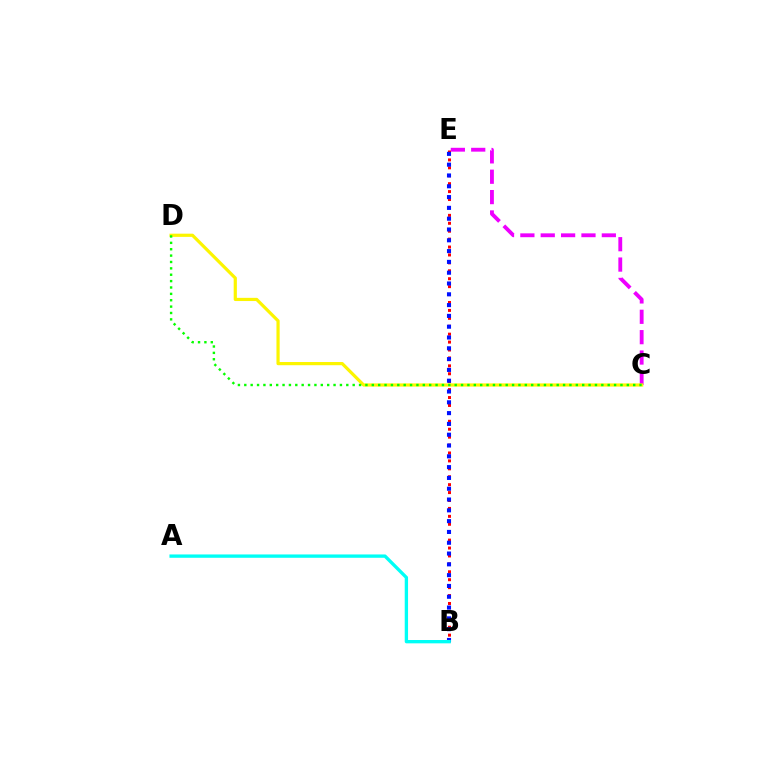{('B', 'E'): [{'color': '#ff0000', 'line_style': 'dotted', 'thickness': 2.15}, {'color': '#0010ff', 'line_style': 'dotted', 'thickness': 2.93}], ('C', 'E'): [{'color': '#ee00ff', 'line_style': 'dashed', 'thickness': 2.77}], ('C', 'D'): [{'color': '#fcf500', 'line_style': 'solid', 'thickness': 2.3}, {'color': '#08ff00', 'line_style': 'dotted', 'thickness': 1.73}], ('A', 'B'): [{'color': '#00fff6', 'line_style': 'solid', 'thickness': 2.4}]}